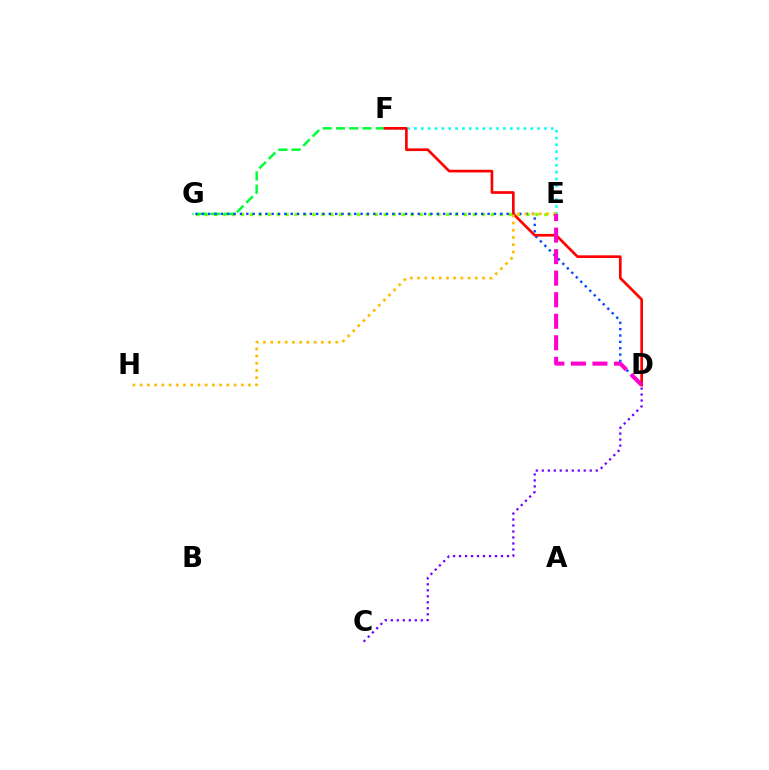{('E', 'F'): [{'color': '#00fff6', 'line_style': 'dotted', 'thickness': 1.86}], ('E', 'G'): [{'color': '#84ff00', 'line_style': 'dotted', 'thickness': 2.42}], ('C', 'D'): [{'color': '#7200ff', 'line_style': 'dotted', 'thickness': 1.63}], ('F', 'G'): [{'color': '#00ff39', 'line_style': 'dashed', 'thickness': 1.81}], ('D', 'G'): [{'color': '#004bff', 'line_style': 'dotted', 'thickness': 1.73}], ('D', 'F'): [{'color': '#ff0000', 'line_style': 'solid', 'thickness': 1.92}], ('E', 'H'): [{'color': '#ffbd00', 'line_style': 'dotted', 'thickness': 1.96}], ('D', 'E'): [{'color': '#ff00cf', 'line_style': 'dashed', 'thickness': 2.93}]}